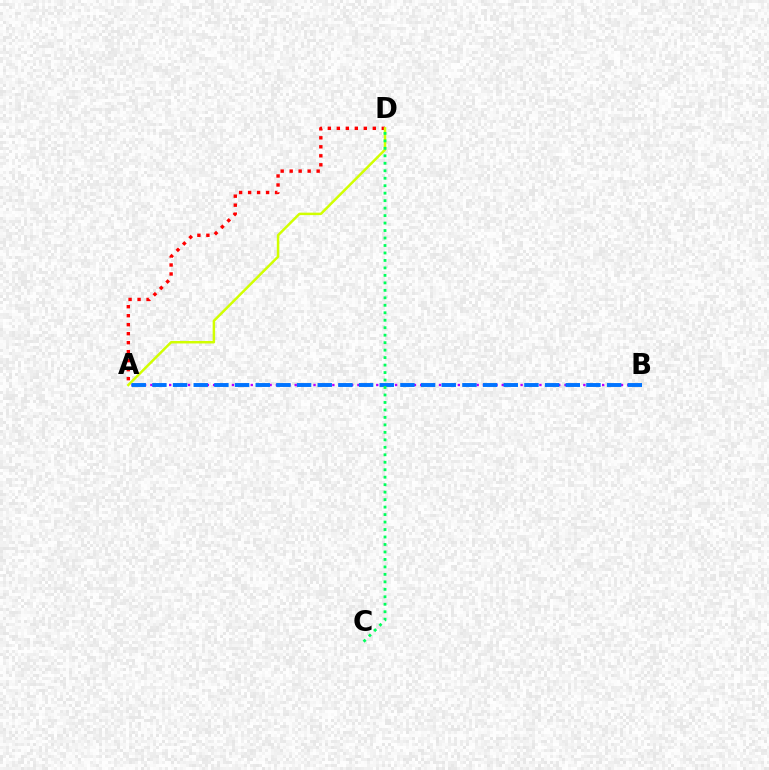{('A', 'B'): [{'color': '#b900ff', 'line_style': 'dotted', 'thickness': 1.7}, {'color': '#0074ff', 'line_style': 'dashed', 'thickness': 2.81}], ('A', 'D'): [{'color': '#ff0000', 'line_style': 'dotted', 'thickness': 2.44}, {'color': '#d1ff00', 'line_style': 'solid', 'thickness': 1.78}], ('C', 'D'): [{'color': '#00ff5c', 'line_style': 'dotted', 'thickness': 2.03}]}